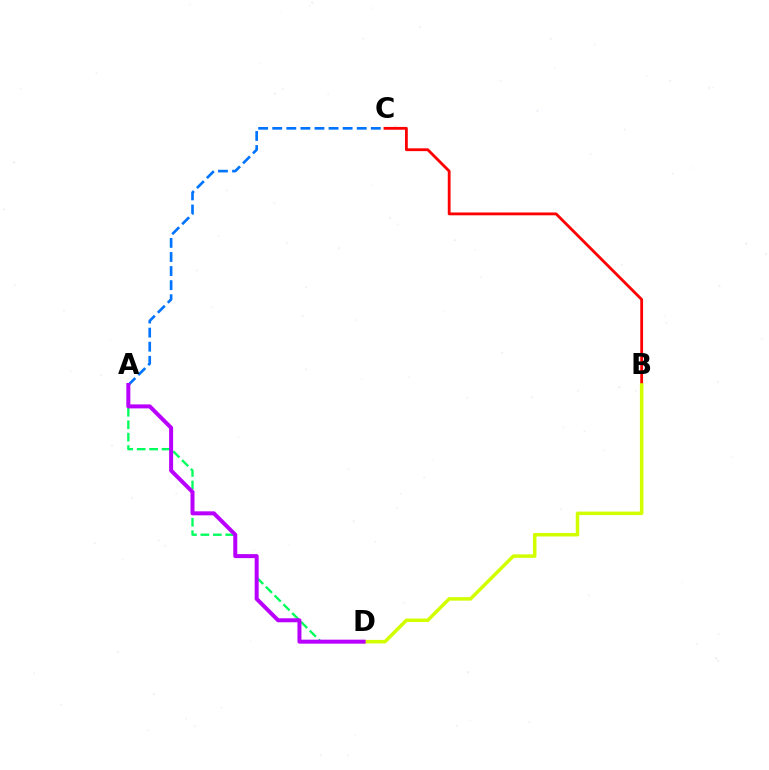{('A', 'C'): [{'color': '#0074ff', 'line_style': 'dashed', 'thickness': 1.91}], ('B', 'C'): [{'color': '#ff0000', 'line_style': 'solid', 'thickness': 2.02}], ('A', 'D'): [{'color': '#00ff5c', 'line_style': 'dashed', 'thickness': 1.69}, {'color': '#b900ff', 'line_style': 'solid', 'thickness': 2.88}], ('B', 'D'): [{'color': '#d1ff00', 'line_style': 'solid', 'thickness': 2.52}]}